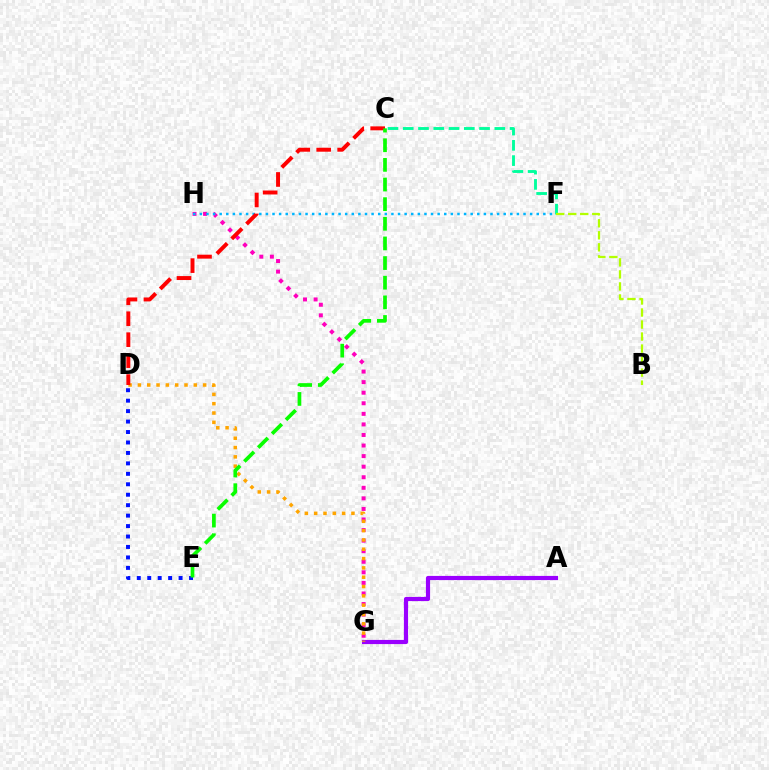{('D', 'E'): [{'color': '#0010ff', 'line_style': 'dotted', 'thickness': 2.84}], ('A', 'G'): [{'color': '#9b00ff', 'line_style': 'solid', 'thickness': 3.0}], ('G', 'H'): [{'color': '#ff00bd', 'line_style': 'dotted', 'thickness': 2.87}], ('D', 'G'): [{'color': '#ffa500', 'line_style': 'dotted', 'thickness': 2.53}], ('C', 'F'): [{'color': '#00ff9d', 'line_style': 'dashed', 'thickness': 2.07}], ('F', 'H'): [{'color': '#00b5ff', 'line_style': 'dotted', 'thickness': 1.79}], ('C', 'D'): [{'color': '#ff0000', 'line_style': 'dashed', 'thickness': 2.85}], ('B', 'F'): [{'color': '#b3ff00', 'line_style': 'dashed', 'thickness': 1.63}], ('C', 'E'): [{'color': '#08ff00', 'line_style': 'dashed', 'thickness': 2.67}]}